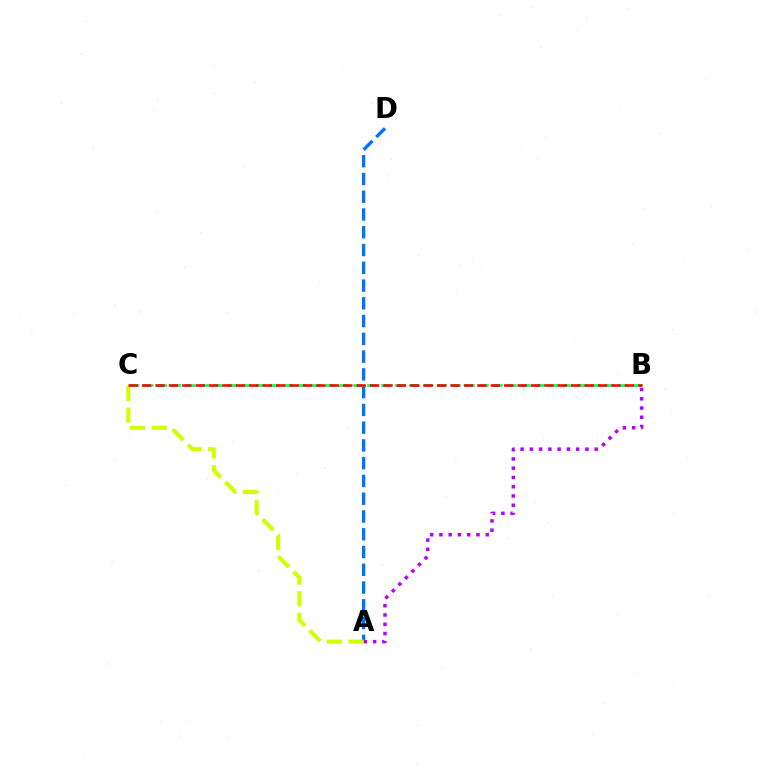{('A', 'D'): [{'color': '#0074ff', 'line_style': 'dashed', 'thickness': 2.41}], ('A', 'B'): [{'color': '#b900ff', 'line_style': 'dotted', 'thickness': 2.52}], ('A', 'C'): [{'color': '#d1ff00', 'line_style': 'dashed', 'thickness': 2.95}], ('B', 'C'): [{'color': '#00ff5c', 'line_style': 'dashed', 'thickness': 1.9}, {'color': '#ff0000', 'line_style': 'dashed', 'thickness': 1.82}]}